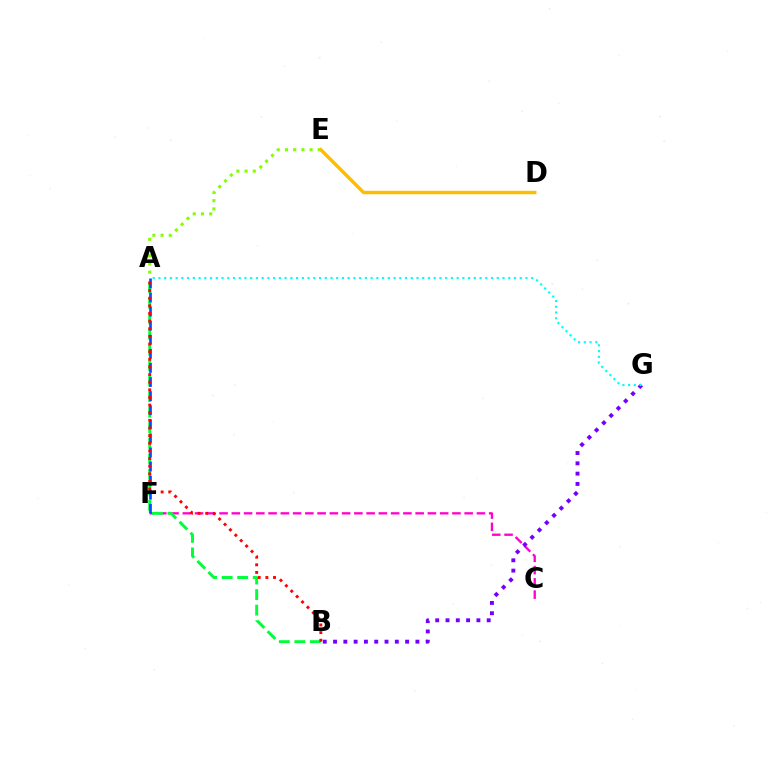{('C', 'F'): [{'color': '#ff00cf', 'line_style': 'dashed', 'thickness': 1.66}], ('A', 'B'): [{'color': '#00ff39', 'line_style': 'dashed', 'thickness': 2.11}, {'color': '#ff0000', 'line_style': 'dotted', 'thickness': 2.07}], ('B', 'G'): [{'color': '#7200ff', 'line_style': 'dotted', 'thickness': 2.8}], ('A', 'E'): [{'color': '#84ff00', 'line_style': 'dotted', 'thickness': 2.23}], ('A', 'G'): [{'color': '#00fff6', 'line_style': 'dotted', 'thickness': 1.56}], ('A', 'F'): [{'color': '#004bff', 'line_style': 'dashed', 'thickness': 1.91}], ('D', 'E'): [{'color': '#ffbd00', 'line_style': 'solid', 'thickness': 2.48}]}